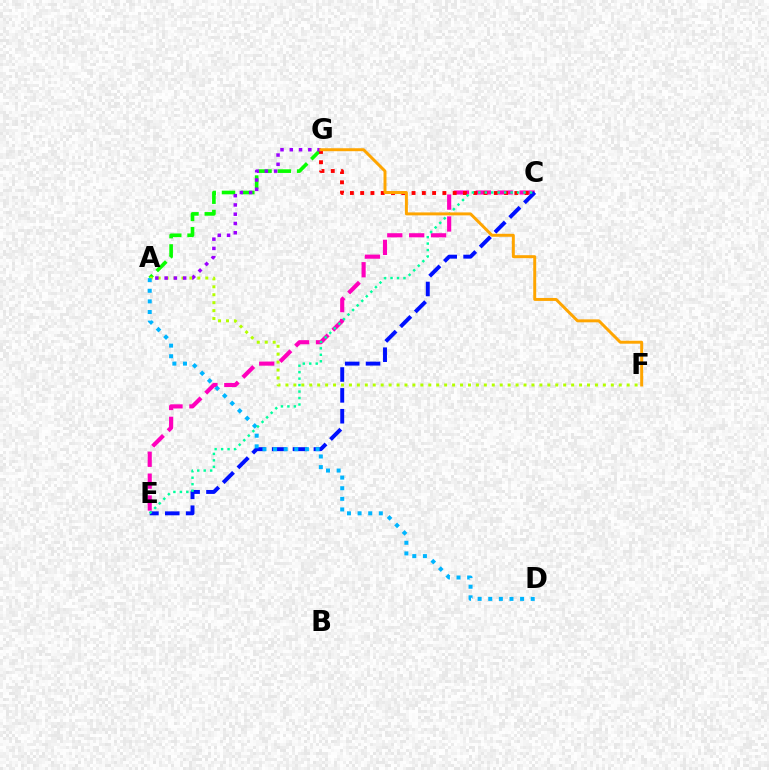{('C', 'E'): [{'color': '#ff00bd', 'line_style': 'dashed', 'thickness': 2.97}, {'color': '#0010ff', 'line_style': 'dashed', 'thickness': 2.83}, {'color': '#00ff9d', 'line_style': 'dotted', 'thickness': 1.76}], ('A', 'G'): [{'color': '#08ff00', 'line_style': 'dashed', 'thickness': 2.62}, {'color': '#9b00ff', 'line_style': 'dotted', 'thickness': 2.52}], ('C', 'G'): [{'color': '#ff0000', 'line_style': 'dotted', 'thickness': 2.79}], ('A', 'F'): [{'color': '#b3ff00', 'line_style': 'dotted', 'thickness': 2.16}], ('A', 'D'): [{'color': '#00b5ff', 'line_style': 'dotted', 'thickness': 2.89}], ('F', 'G'): [{'color': '#ffa500', 'line_style': 'solid', 'thickness': 2.13}]}